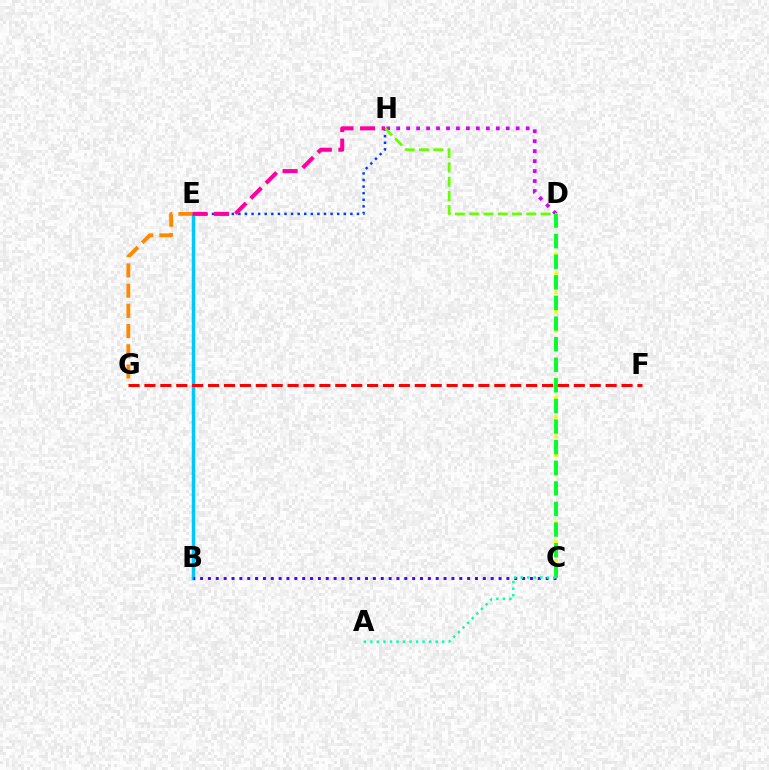{('E', 'H'): [{'color': '#003fff', 'line_style': 'dotted', 'thickness': 1.79}, {'color': '#ff00a0', 'line_style': 'dashed', 'thickness': 2.93}], ('D', 'H'): [{'color': '#d600ff', 'line_style': 'dotted', 'thickness': 2.71}, {'color': '#66ff00', 'line_style': 'dashed', 'thickness': 1.94}], ('C', 'D'): [{'color': '#eeff00', 'line_style': 'dotted', 'thickness': 2.6}, {'color': '#00ff27', 'line_style': 'dashed', 'thickness': 2.8}], ('B', 'E'): [{'color': '#00c7ff', 'line_style': 'solid', 'thickness': 2.5}], ('B', 'C'): [{'color': '#4f00ff', 'line_style': 'dotted', 'thickness': 2.13}], ('A', 'C'): [{'color': '#00ffaf', 'line_style': 'dotted', 'thickness': 1.77}], ('E', 'G'): [{'color': '#ff8800', 'line_style': 'dashed', 'thickness': 2.75}], ('F', 'G'): [{'color': '#ff0000', 'line_style': 'dashed', 'thickness': 2.16}]}